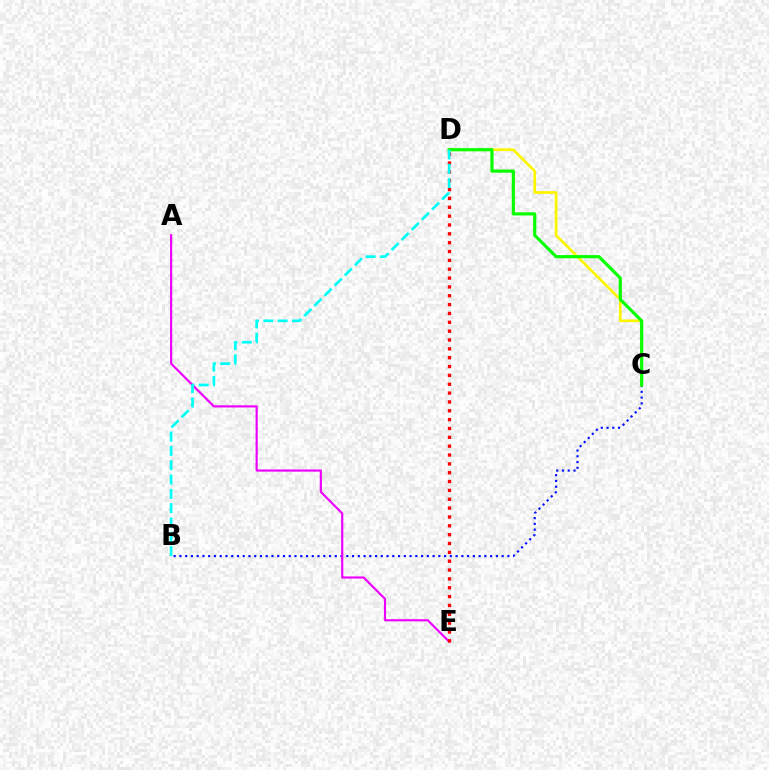{('B', 'C'): [{'color': '#0010ff', 'line_style': 'dotted', 'thickness': 1.56}], ('A', 'E'): [{'color': '#ee00ff', 'line_style': 'solid', 'thickness': 1.56}], ('D', 'E'): [{'color': '#ff0000', 'line_style': 'dotted', 'thickness': 2.4}], ('C', 'D'): [{'color': '#fcf500', 'line_style': 'solid', 'thickness': 1.94}, {'color': '#08ff00', 'line_style': 'solid', 'thickness': 2.28}], ('B', 'D'): [{'color': '#00fff6', 'line_style': 'dashed', 'thickness': 1.94}]}